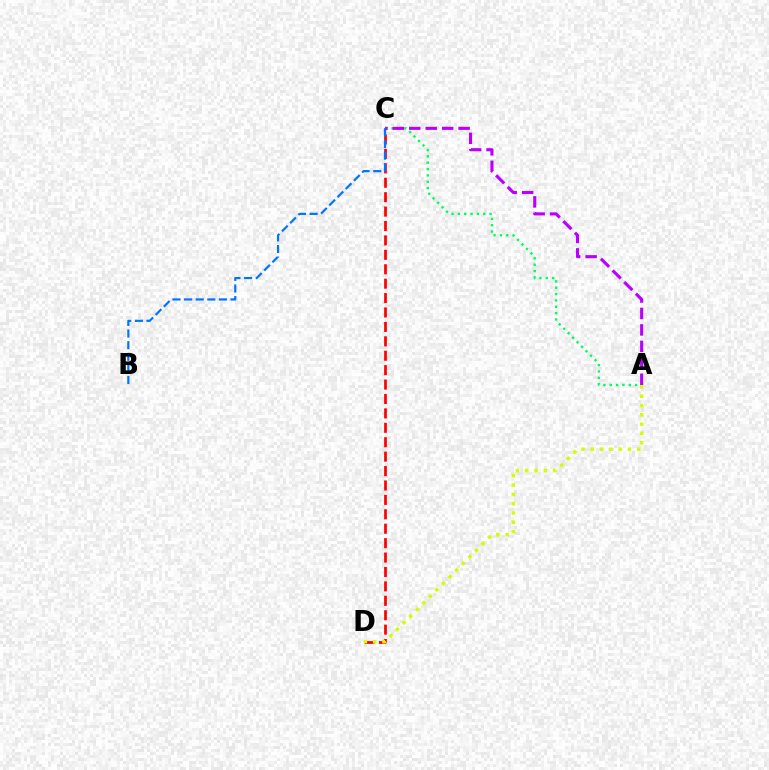{('C', 'D'): [{'color': '#ff0000', 'line_style': 'dashed', 'thickness': 1.96}], ('A', 'C'): [{'color': '#00ff5c', 'line_style': 'dotted', 'thickness': 1.72}, {'color': '#b900ff', 'line_style': 'dashed', 'thickness': 2.23}], ('A', 'D'): [{'color': '#d1ff00', 'line_style': 'dotted', 'thickness': 2.53}], ('B', 'C'): [{'color': '#0074ff', 'line_style': 'dashed', 'thickness': 1.58}]}